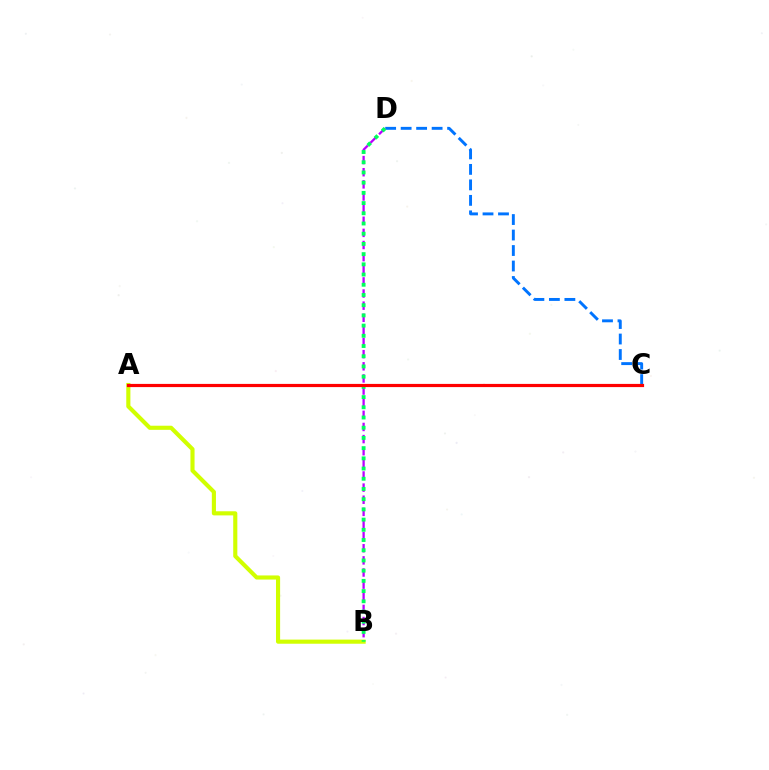{('C', 'D'): [{'color': '#0074ff', 'line_style': 'dashed', 'thickness': 2.1}], ('B', 'D'): [{'color': '#b900ff', 'line_style': 'dashed', 'thickness': 1.65}, {'color': '#00ff5c', 'line_style': 'dotted', 'thickness': 2.77}], ('A', 'B'): [{'color': '#d1ff00', 'line_style': 'solid', 'thickness': 2.97}], ('A', 'C'): [{'color': '#ff0000', 'line_style': 'solid', 'thickness': 2.3}]}